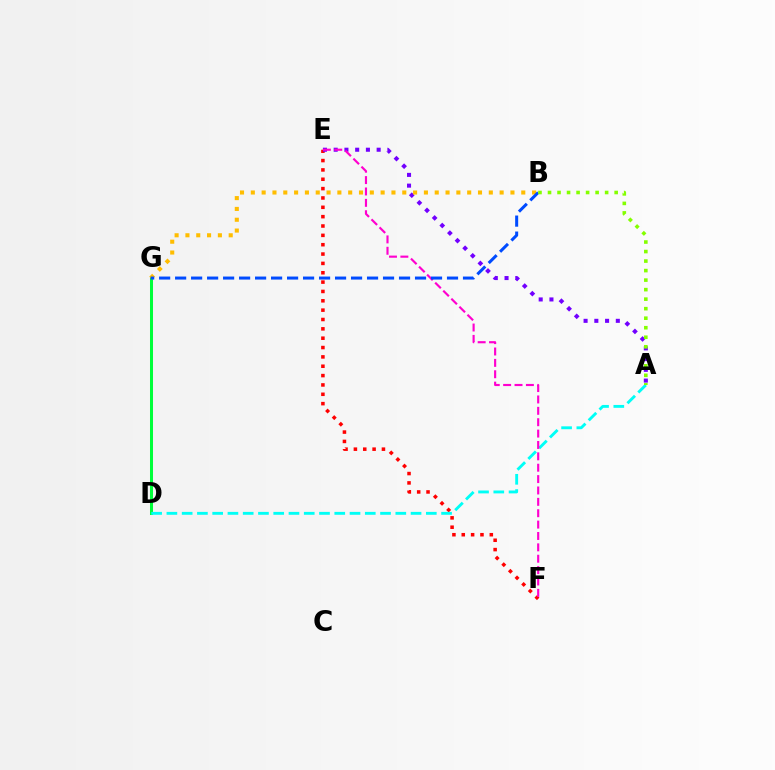{('E', 'F'): [{'color': '#ff0000', 'line_style': 'dotted', 'thickness': 2.54}, {'color': '#ff00cf', 'line_style': 'dashed', 'thickness': 1.55}], ('A', 'E'): [{'color': '#7200ff', 'line_style': 'dotted', 'thickness': 2.92}], ('D', 'G'): [{'color': '#00ff39', 'line_style': 'solid', 'thickness': 2.17}], ('B', 'G'): [{'color': '#ffbd00', 'line_style': 'dotted', 'thickness': 2.94}, {'color': '#004bff', 'line_style': 'dashed', 'thickness': 2.17}], ('A', 'D'): [{'color': '#00fff6', 'line_style': 'dashed', 'thickness': 2.07}], ('A', 'B'): [{'color': '#84ff00', 'line_style': 'dotted', 'thickness': 2.59}]}